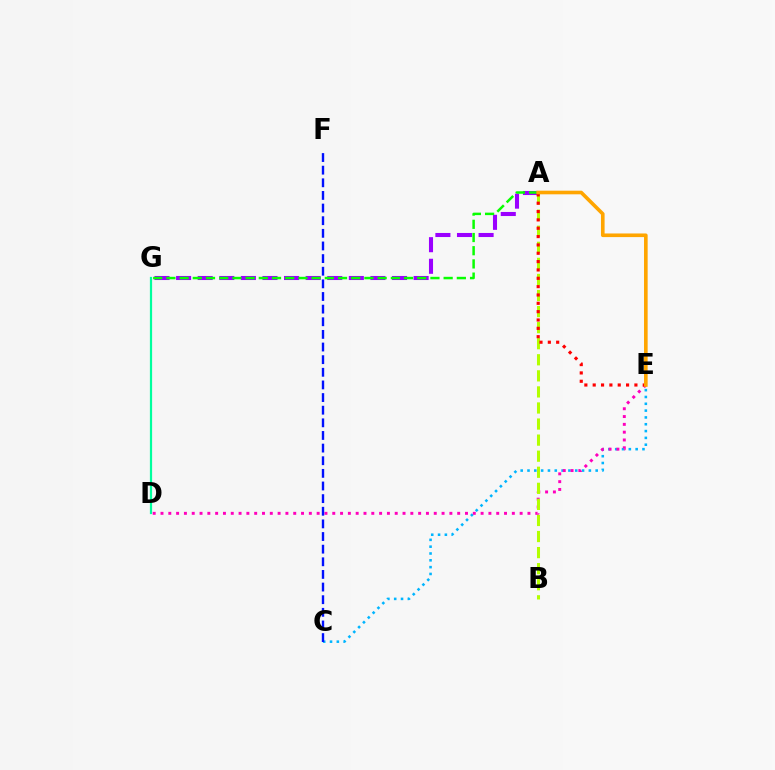{('A', 'G'): [{'color': '#9b00ff', 'line_style': 'dashed', 'thickness': 2.93}, {'color': '#08ff00', 'line_style': 'dashed', 'thickness': 1.79}], ('C', 'E'): [{'color': '#00b5ff', 'line_style': 'dotted', 'thickness': 1.85}], ('D', 'G'): [{'color': '#00ff9d', 'line_style': 'solid', 'thickness': 1.59}], ('D', 'E'): [{'color': '#ff00bd', 'line_style': 'dotted', 'thickness': 2.12}], ('A', 'B'): [{'color': '#b3ff00', 'line_style': 'dashed', 'thickness': 2.18}], ('A', 'E'): [{'color': '#ff0000', 'line_style': 'dotted', 'thickness': 2.27}, {'color': '#ffa500', 'line_style': 'solid', 'thickness': 2.61}], ('C', 'F'): [{'color': '#0010ff', 'line_style': 'dashed', 'thickness': 1.72}]}